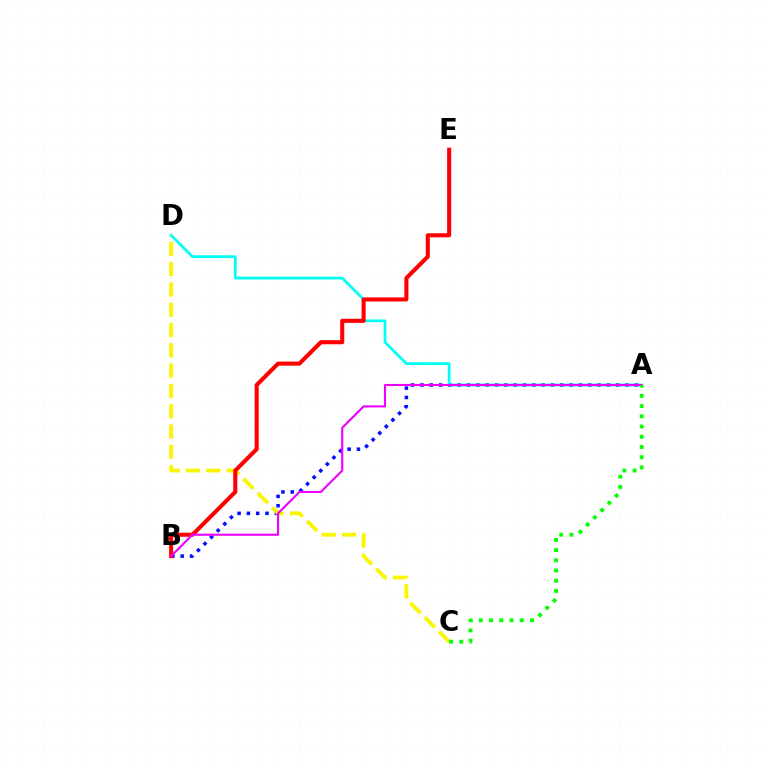{('A', 'B'): [{'color': '#0010ff', 'line_style': 'dotted', 'thickness': 2.53}, {'color': '#ee00ff', 'line_style': 'solid', 'thickness': 1.51}], ('A', 'D'): [{'color': '#00fff6', 'line_style': 'solid', 'thickness': 1.99}], ('C', 'D'): [{'color': '#fcf500', 'line_style': 'dashed', 'thickness': 2.76}], ('B', 'E'): [{'color': '#ff0000', 'line_style': 'solid', 'thickness': 2.93}], ('A', 'C'): [{'color': '#08ff00', 'line_style': 'dotted', 'thickness': 2.78}]}